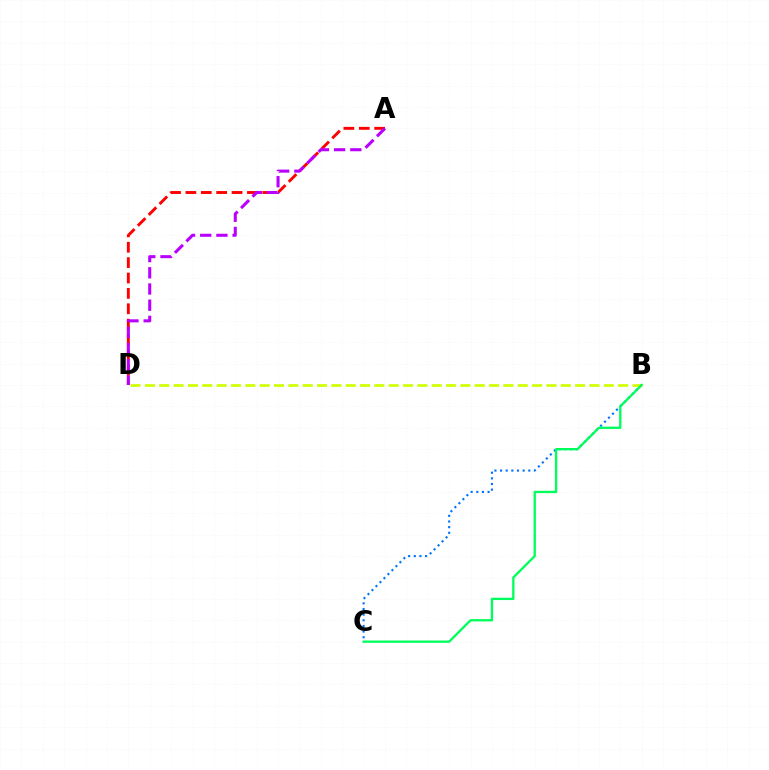{('A', 'D'): [{'color': '#ff0000', 'line_style': 'dashed', 'thickness': 2.09}, {'color': '#b900ff', 'line_style': 'dashed', 'thickness': 2.2}], ('B', 'C'): [{'color': '#0074ff', 'line_style': 'dotted', 'thickness': 1.53}, {'color': '#00ff5c', 'line_style': 'solid', 'thickness': 1.67}], ('B', 'D'): [{'color': '#d1ff00', 'line_style': 'dashed', 'thickness': 1.95}]}